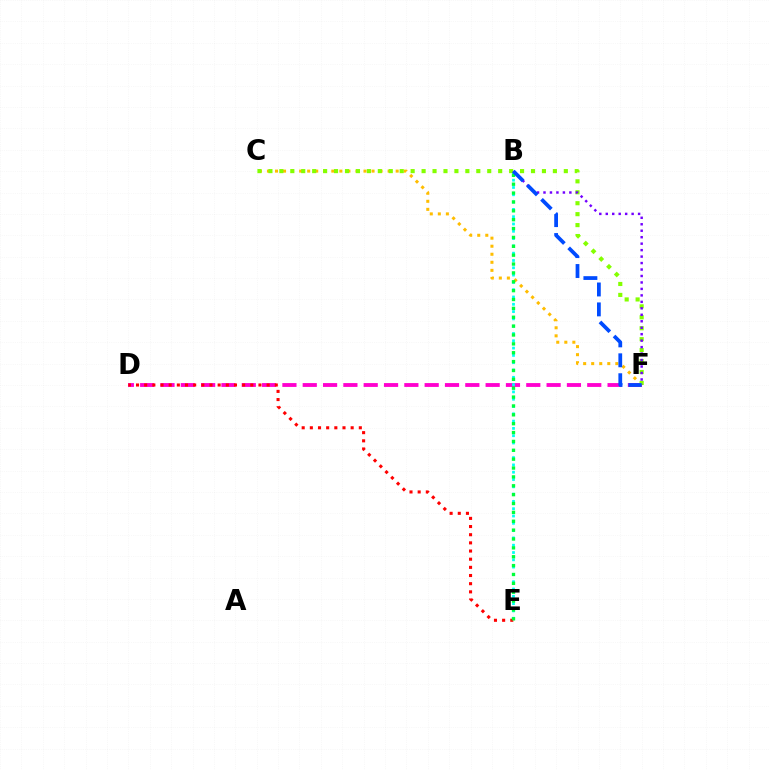{('C', 'F'): [{'color': '#ffbd00', 'line_style': 'dotted', 'thickness': 2.19}, {'color': '#84ff00', 'line_style': 'dotted', 'thickness': 2.97}], ('D', 'F'): [{'color': '#ff00cf', 'line_style': 'dashed', 'thickness': 2.76}], ('B', 'E'): [{'color': '#00fff6', 'line_style': 'dotted', 'thickness': 1.98}, {'color': '#00ff39', 'line_style': 'dotted', 'thickness': 2.41}], ('B', 'F'): [{'color': '#7200ff', 'line_style': 'dotted', 'thickness': 1.76}, {'color': '#004bff', 'line_style': 'dashed', 'thickness': 2.71}], ('D', 'E'): [{'color': '#ff0000', 'line_style': 'dotted', 'thickness': 2.22}]}